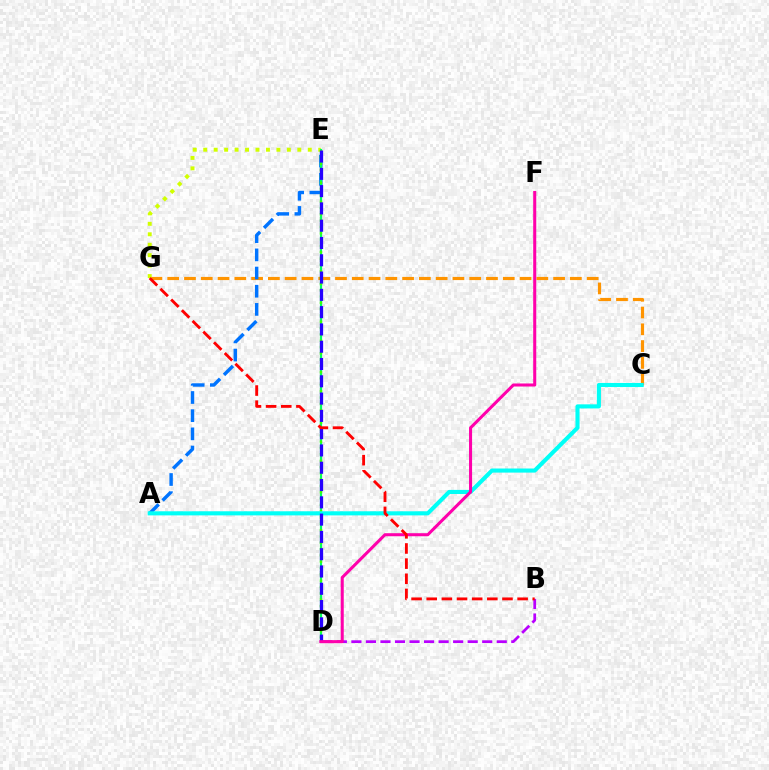{('C', 'G'): [{'color': '#ff9400', 'line_style': 'dashed', 'thickness': 2.28}], ('A', 'E'): [{'color': '#0074ff', 'line_style': 'dashed', 'thickness': 2.47}], ('B', 'D'): [{'color': '#b900ff', 'line_style': 'dashed', 'thickness': 1.97}], ('E', 'G'): [{'color': '#d1ff00', 'line_style': 'dotted', 'thickness': 2.84}], ('D', 'E'): [{'color': '#00ff5c', 'line_style': 'solid', 'thickness': 1.57}, {'color': '#3dff00', 'line_style': 'dotted', 'thickness': 1.72}, {'color': '#2500ff', 'line_style': 'dashed', 'thickness': 2.35}], ('A', 'C'): [{'color': '#00fff6', 'line_style': 'solid', 'thickness': 2.95}], ('D', 'F'): [{'color': '#ff00ac', 'line_style': 'solid', 'thickness': 2.2}], ('B', 'G'): [{'color': '#ff0000', 'line_style': 'dashed', 'thickness': 2.06}]}